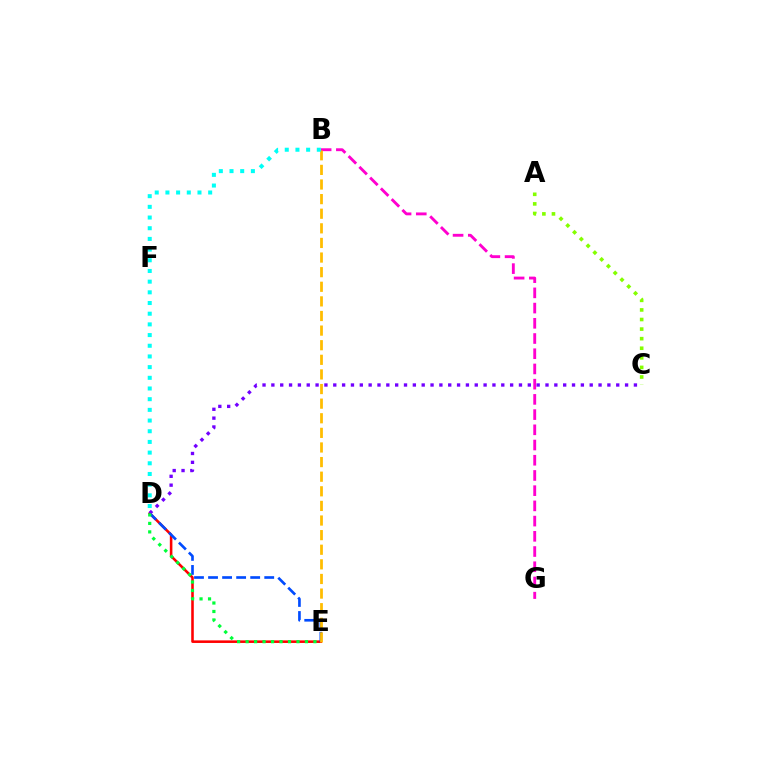{('D', 'E'): [{'color': '#ff0000', 'line_style': 'solid', 'thickness': 1.85}, {'color': '#004bff', 'line_style': 'dashed', 'thickness': 1.91}, {'color': '#00ff39', 'line_style': 'dotted', 'thickness': 2.3}], ('B', 'G'): [{'color': '#ff00cf', 'line_style': 'dashed', 'thickness': 2.07}], ('B', 'E'): [{'color': '#ffbd00', 'line_style': 'dashed', 'thickness': 1.98}], ('A', 'C'): [{'color': '#84ff00', 'line_style': 'dotted', 'thickness': 2.6}], ('B', 'D'): [{'color': '#00fff6', 'line_style': 'dotted', 'thickness': 2.9}], ('C', 'D'): [{'color': '#7200ff', 'line_style': 'dotted', 'thickness': 2.4}]}